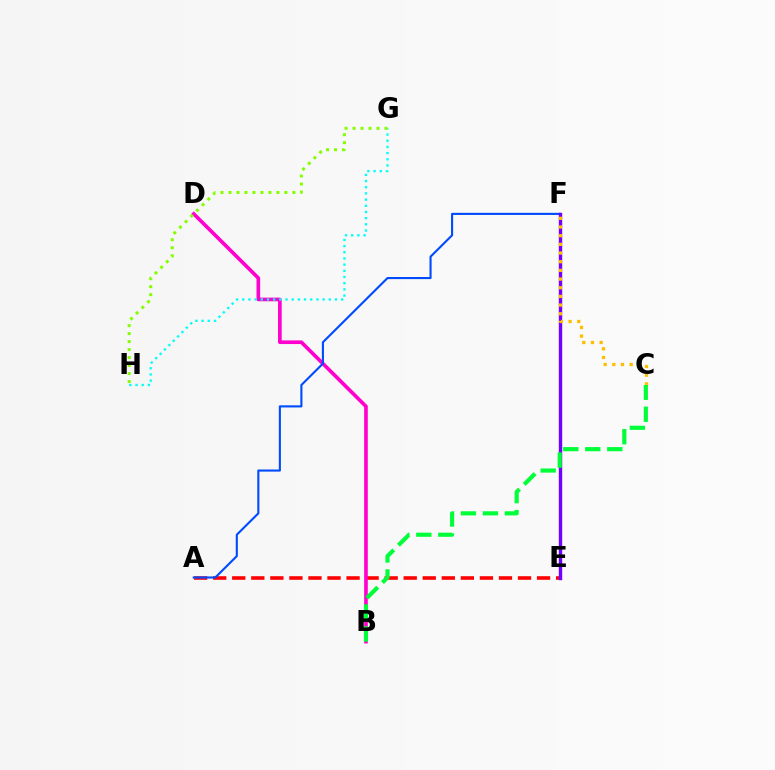{('A', 'E'): [{'color': '#ff0000', 'line_style': 'dashed', 'thickness': 2.59}], ('B', 'D'): [{'color': '#ff00cf', 'line_style': 'solid', 'thickness': 2.63}], ('G', 'H'): [{'color': '#00fff6', 'line_style': 'dotted', 'thickness': 1.68}, {'color': '#84ff00', 'line_style': 'dotted', 'thickness': 2.17}], ('A', 'F'): [{'color': '#004bff', 'line_style': 'solid', 'thickness': 1.52}], ('E', 'F'): [{'color': '#7200ff', 'line_style': 'solid', 'thickness': 2.45}], ('C', 'F'): [{'color': '#ffbd00', 'line_style': 'dotted', 'thickness': 2.36}], ('B', 'C'): [{'color': '#00ff39', 'line_style': 'dashed', 'thickness': 2.99}]}